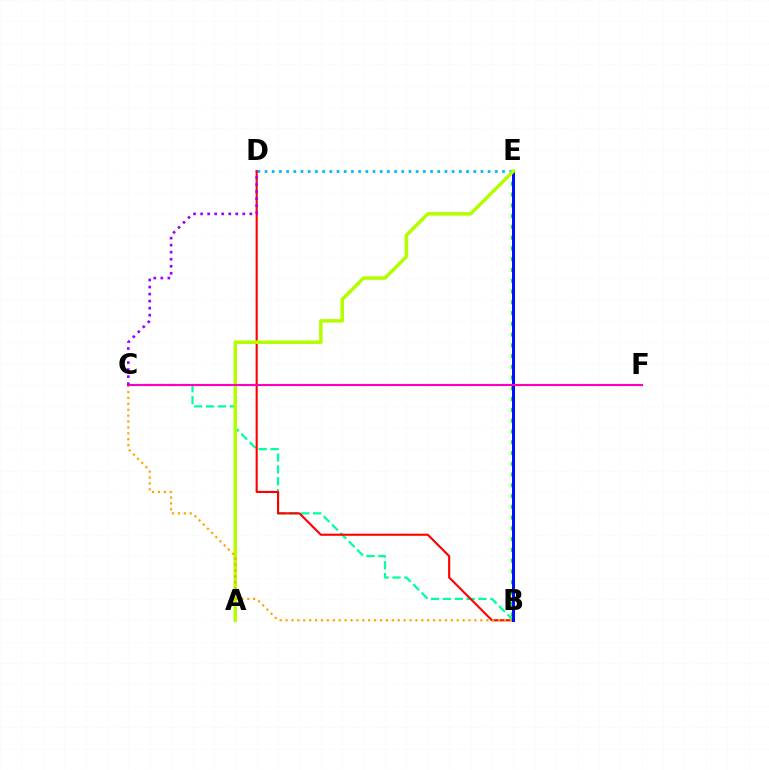{('B', 'C'): [{'color': '#00ff9d', 'line_style': 'dashed', 'thickness': 1.61}, {'color': '#ffa500', 'line_style': 'dotted', 'thickness': 1.6}], ('D', 'E'): [{'color': '#00b5ff', 'line_style': 'dotted', 'thickness': 1.95}], ('B', 'D'): [{'color': '#ff0000', 'line_style': 'solid', 'thickness': 1.53}], ('B', 'E'): [{'color': '#08ff00', 'line_style': 'dotted', 'thickness': 2.93}, {'color': '#0010ff', 'line_style': 'solid', 'thickness': 2.15}], ('A', 'E'): [{'color': '#b3ff00', 'line_style': 'solid', 'thickness': 2.54}], ('C', 'F'): [{'color': '#ff00bd', 'line_style': 'solid', 'thickness': 1.53}], ('C', 'D'): [{'color': '#9b00ff', 'line_style': 'dotted', 'thickness': 1.91}]}